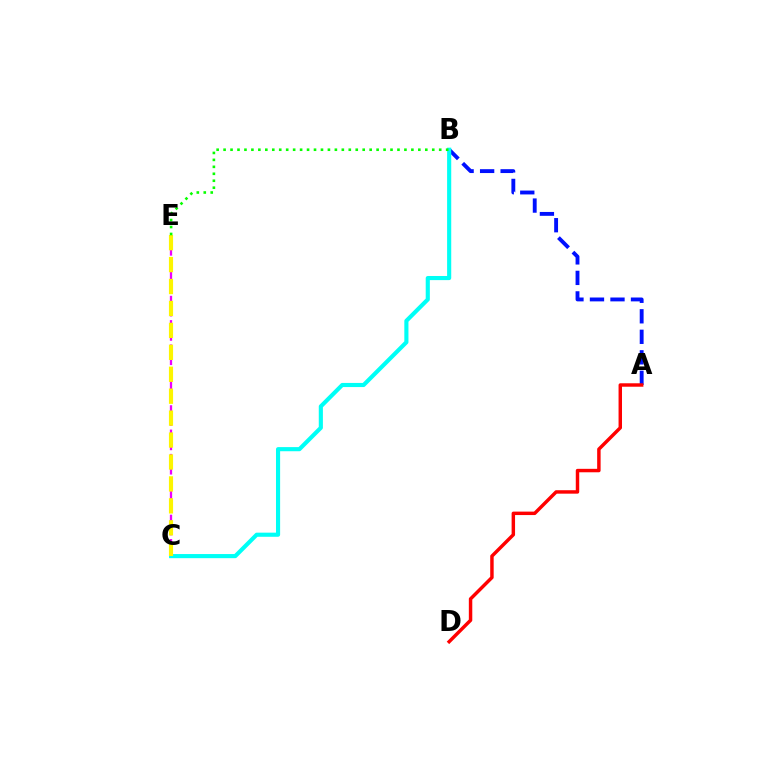{('A', 'B'): [{'color': '#0010ff', 'line_style': 'dashed', 'thickness': 2.79}], ('C', 'E'): [{'color': '#ee00ff', 'line_style': 'dashed', 'thickness': 1.65}, {'color': '#fcf500', 'line_style': 'dashed', 'thickness': 2.98}], ('B', 'C'): [{'color': '#00fff6', 'line_style': 'solid', 'thickness': 2.97}], ('A', 'D'): [{'color': '#ff0000', 'line_style': 'solid', 'thickness': 2.48}], ('B', 'E'): [{'color': '#08ff00', 'line_style': 'dotted', 'thickness': 1.89}]}